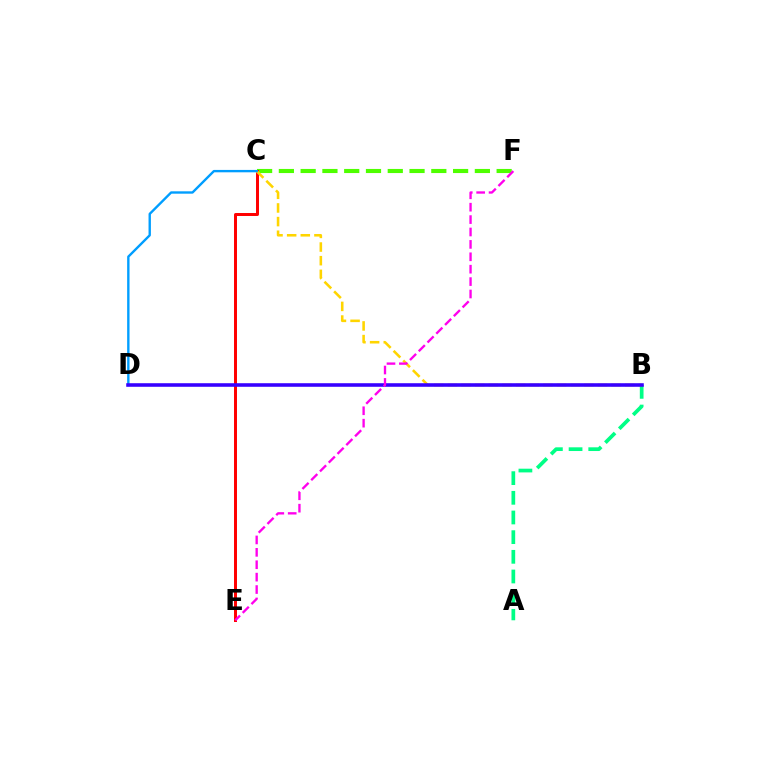{('C', 'F'): [{'color': '#4fff00', 'line_style': 'dashed', 'thickness': 2.96}], ('C', 'E'): [{'color': '#ff0000', 'line_style': 'solid', 'thickness': 2.14}], ('A', 'B'): [{'color': '#00ff86', 'line_style': 'dashed', 'thickness': 2.67}], ('B', 'C'): [{'color': '#ffd500', 'line_style': 'dashed', 'thickness': 1.85}], ('C', 'D'): [{'color': '#009eff', 'line_style': 'solid', 'thickness': 1.71}], ('B', 'D'): [{'color': '#3700ff', 'line_style': 'solid', 'thickness': 2.57}], ('E', 'F'): [{'color': '#ff00ed', 'line_style': 'dashed', 'thickness': 1.68}]}